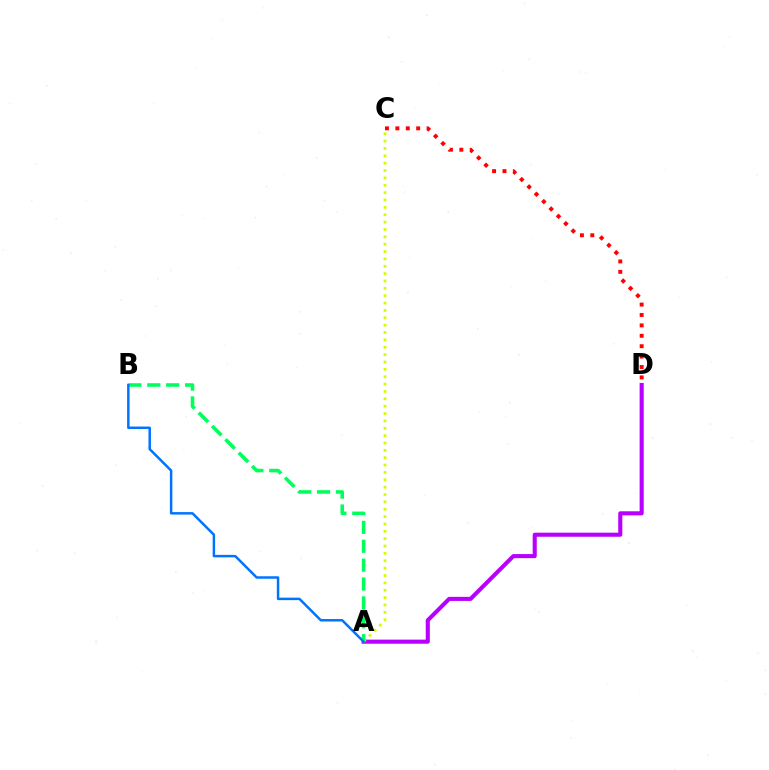{('C', 'D'): [{'color': '#ff0000', 'line_style': 'dotted', 'thickness': 2.83}], ('A', 'D'): [{'color': '#b900ff', 'line_style': 'solid', 'thickness': 2.94}], ('A', 'C'): [{'color': '#d1ff00', 'line_style': 'dotted', 'thickness': 2.0}], ('A', 'B'): [{'color': '#00ff5c', 'line_style': 'dashed', 'thickness': 2.56}, {'color': '#0074ff', 'line_style': 'solid', 'thickness': 1.79}]}